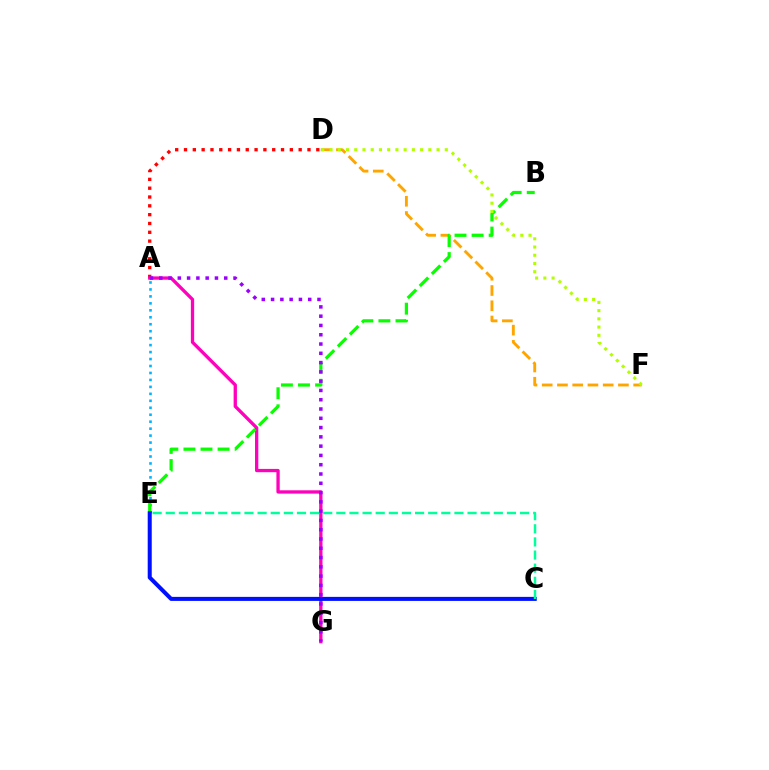{('A', 'E'): [{'color': '#00b5ff', 'line_style': 'dotted', 'thickness': 1.89}], ('A', 'D'): [{'color': '#ff0000', 'line_style': 'dotted', 'thickness': 2.4}], ('A', 'G'): [{'color': '#ff00bd', 'line_style': 'solid', 'thickness': 2.37}, {'color': '#9b00ff', 'line_style': 'dotted', 'thickness': 2.52}], ('D', 'F'): [{'color': '#ffa500', 'line_style': 'dashed', 'thickness': 2.07}, {'color': '#b3ff00', 'line_style': 'dotted', 'thickness': 2.24}], ('B', 'E'): [{'color': '#08ff00', 'line_style': 'dashed', 'thickness': 2.32}], ('C', 'E'): [{'color': '#0010ff', 'line_style': 'solid', 'thickness': 2.9}, {'color': '#00ff9d', 'line_style': 'dashed', 'thickness': 1.78}]}